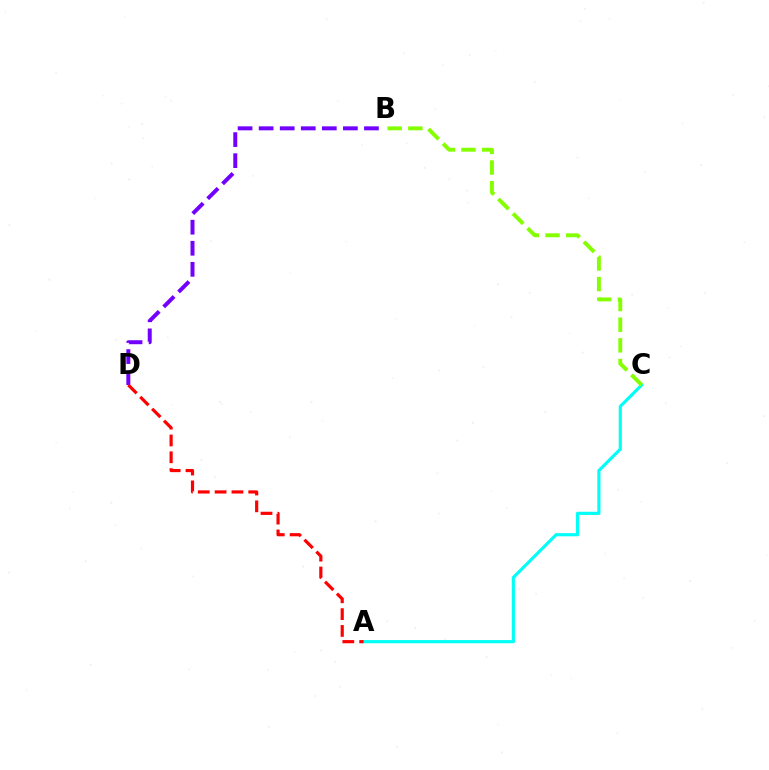{('A', 'C'): [{'color': '#00fff6', 'line_style': 'solid', 'thickness': 2.26}], ('B', 'D'): [{'color': '#7200ff', 'line_style': 'dashed', 'thickness': 2.86}], ('B', 'C'): [{'color': '#84ff00', 'line_style': 'dashed', 'thickness': 2.81}], ('A', 'D'): [{'color': '#ff0000', 'line_style': 'dashed', 'thickness': 2.29}]}